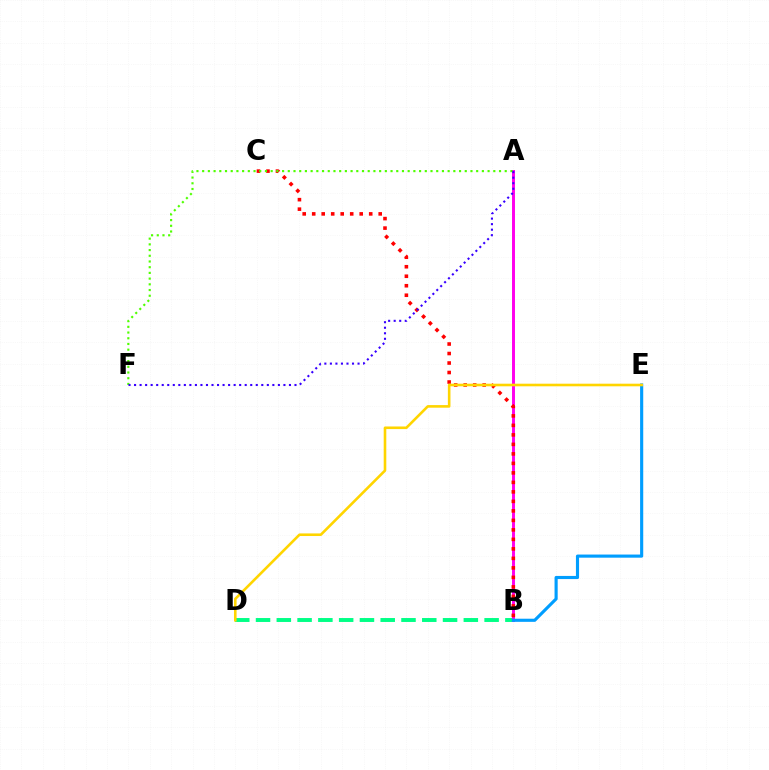{('B', 'D'): [{'color': '#00ff86', 'line_style': 'dashed', 'thickness': 2.82}], ('A', 'B'): [{'color': '#ff00ed', 'line_style': 'solid', 'thickness': 2.13}], ('B', 'C'): [{'color': '#ff0000', 'line_style': 'dotted', 'thickness': 2.58}], ('B', 'E'): [{'color': '#009eff', 'line_style': 'solid', 'thickness': 2.25}], ('D', 'E'): [{'color': '#ffd500', 'line_style': 'solid', 'thickness': 1.88}], ('A', 'F'): [{'color': '#4fff00', 'line_style': 'dotted', 'thickness': 1.55}, {'color': '#3700ff', 'line_style': 'dotted', 'thickness': 1.5}]}